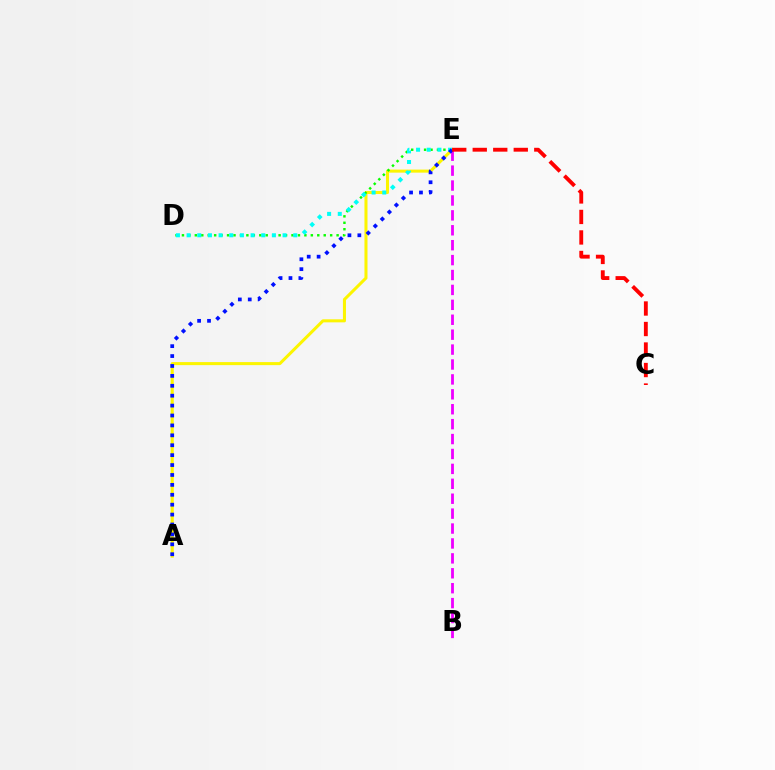{('A', 'E'): [{'color': '#fcf500', 'line_style': 'solid', 'thickness': 2.19}, {'color': '#0010ff', 'line_style': 'dotted', 'thickness': 2.69}], ('D', 'E'): [{'color': '#08ff00', 'line_style': 'dotted', 'thickness': 1.75}, {'color': '#00fff6', 'line_style': 'dotted', 'thickness': 2.9}], ('B', 'E'): [{'color': '#ee00ff', 'line_style': 'dashed', 'thickness': 2.03}], ('C', 'E'): [{'color': '#ff0000', 'line_style': 'dashed', 'thickness': 2.79}]}